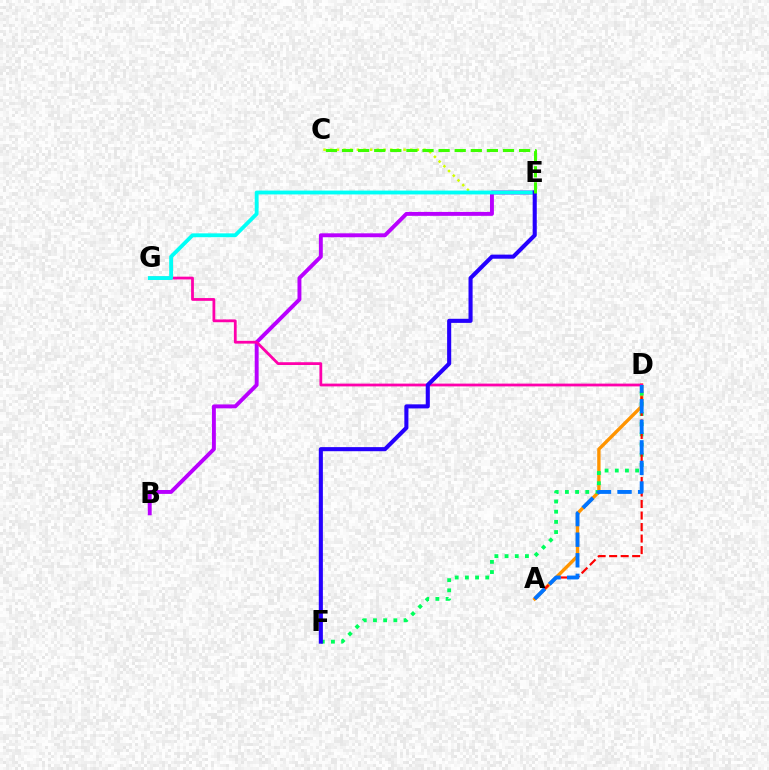{('C', 'E'): [{'color': '#d1ff00', 'line_style': 'dotted', 'thickness': 1.81}, {'color': '#3dff00', 'line_style': 'dashed', 'thickness': 2.19}], ('A', 'D'): [{'color': '#ff9400', 'line_style': 'solid', 'thickness': 2.42}, {'color': '#ff0000', 'line_style': 'dashed', 'thickness': 1.56}, {'color': '#0074ff', 'line_style': 'dashed', 'thickness': 2.79}], ('B', 'E'): [{'color': '#b900ff', 'line_style': 'solid', 'thickness': 2.81}], ('D', 'F'): [{'color': '#00ff5c', 'line_style': 'dotted', 'thickness': 2.77}], ('D', 'G'): [{'color': '#ff00ac', 'line_style': 'solid', 'thickness': 2.0}], ('E', 'G'): [{'color': '#00fff6', 'line_style': 'solid', 'thickness': 2.76}], ('E', 'F'): [{'color': '#2500ff', 'line_style': 'solid', 'thickness': 2.95}]}